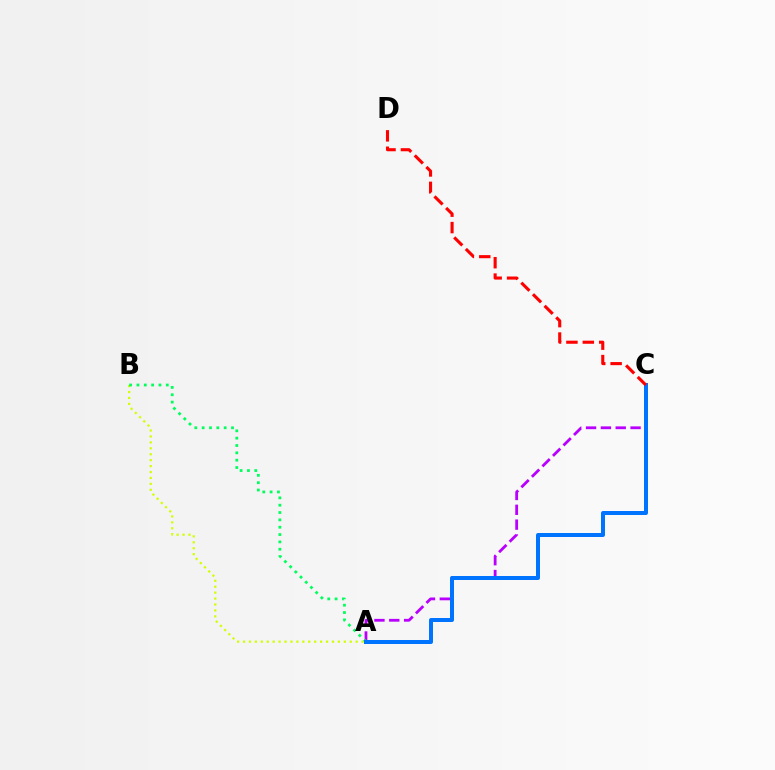{('A', 'B'): [{'color': '#d1ff00', 'line_style': 'dotted', 'thickness': 1.61}, {'color': '#00ff5c', 'line_style': 'dotted', 'thickness': 1.99}], ('A', 'C'): [{'color': '#b900ff', 'line_style': 'dashed', 'thickness': 2.02}, {'color': '#0074ff', 'line_style': 'solid', 'thickness': 2.88}], ('C', 'D'): [{'color': '#ff0000', 'line_style': 'dashed', 'thickness': 2.23}]}